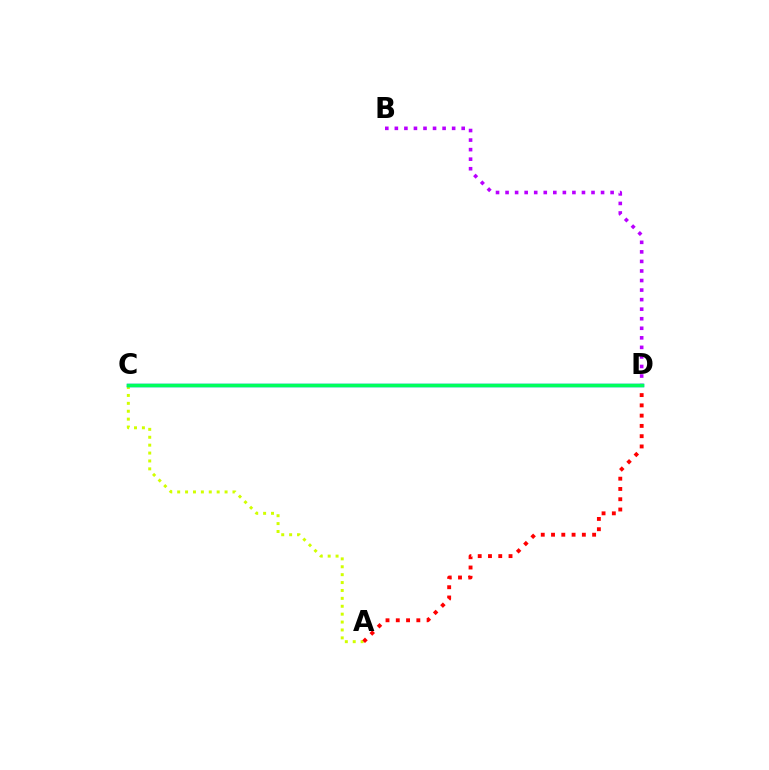{('A', 'C'): [{'color': '#d1ff00', 'line_style': 'dotted', 'thickness': 2.15}], ('A', 'D'): [{'color': '#ff0000', 'line_style': 'dotted', 'thickness': 2.79}], ('C', 'D'): [{'color': '#0074ff', 'line_style': 'solid', 'thickness': 2.49}, {'color': '#00ff5c', 'line_style': 'solid', 'thickness': 2.5}], ('B', 'D'): [{'color': '#b900ff', 'line_style': 'dotted', 'thickness': 2.59}]}